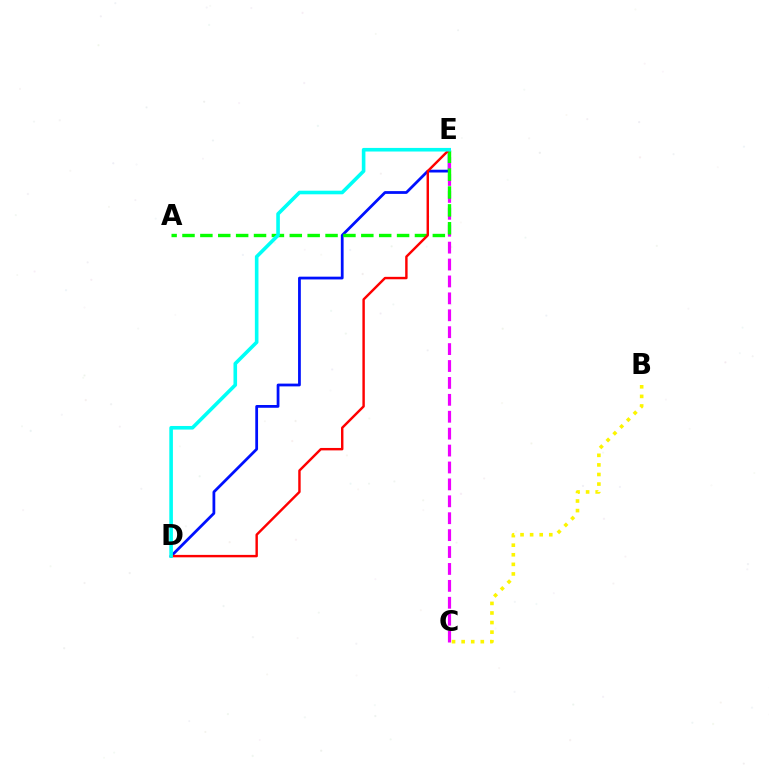{('D', 'E'): [{'color': '#0010ff', 'line_style': 'solid', 'thickness': 1.99}, {'color': '#ff0000', 'line_style': 'solid', 'thickness': 1.75}, {'color': '#00fff6', 'line_style': 'solid', 'thickness': 2.59}], ('C', 'E'): [{'color': '#ee00ff', 'line_style': 'dashed', 'thickness': 2.3}], ('A', 'E'): [{'color': '#08ff00', 'line_style': 'dashed', 'thickness': 2.43}], ('B', 'C'): [{'color': '#fcf500', 'line_style': 'dotted', 'thickness': 2.6}]}